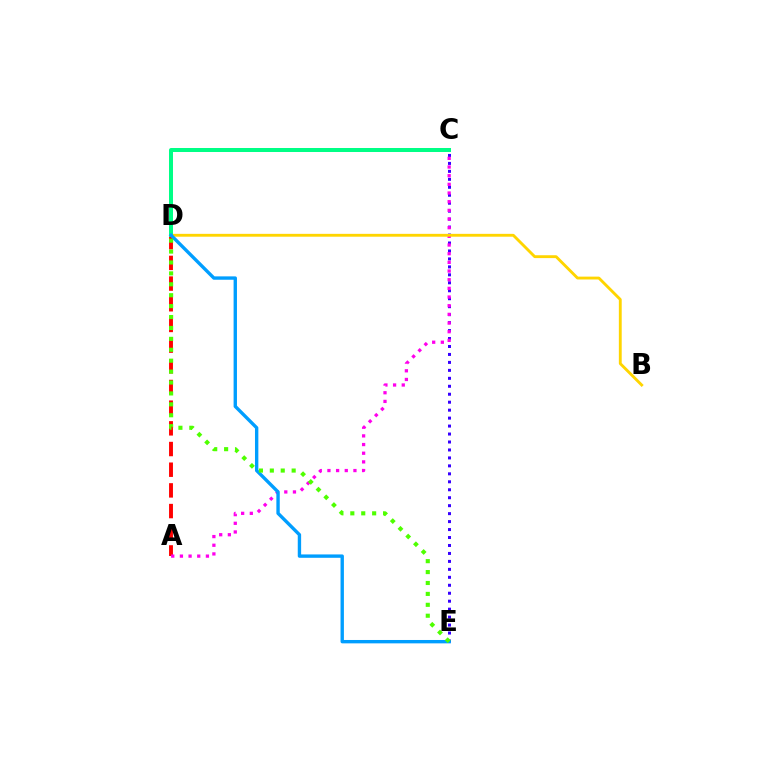{('A', 'D'): [{'color': '#ff0000', 'line_style': 'dashed', 'thickness': 2.81}], ('C', 'E'): [{'color': '#3700ff', 'line_style': 'dotted', 'thickness': 2.16}], ('A', 'C'): [{'color': '#ff00ed', 'line_style': 'dotted', 'thickness': 2.35}], ('B', 'D'): [{'color': '#ffd500', 'line_style': 'solid', 'thickness': 2.06}], ('C', 'D'): [{'color': '#00ff86', 'line_style': 'solid', 'thickness': 2.87}], ('D', 'E'): [{'color': '#009eff', 'line_style': 'solid', 'thickness': 2.43}, {'color': '#4fff00', 'line_style': 'dotted', 'thickness': 2.97}]}